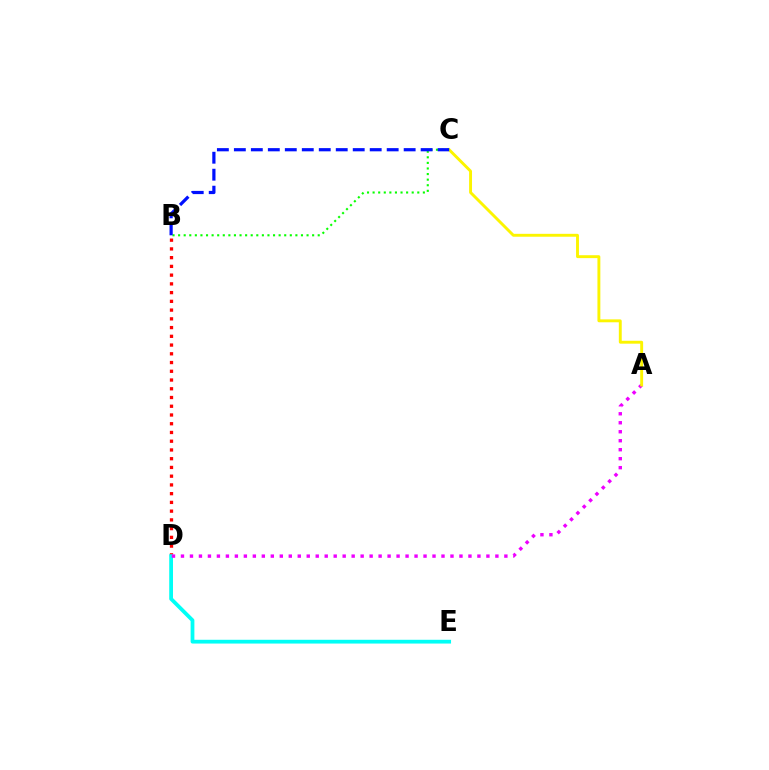{('B', 'D'): [{'color': '#ff0000', 'line_style': 'dotted', 'thickness': 2.37}], ('D', 'E'): [{'color': '#00fff6', 'line_style': 'solid', 'thickness': 2.72}], ('A', 'D'): [{'color': '#ee00ff', 'line_style': 'dotted', 'thickness': 2.44}], ('A', 'C'): [{'color': '#fcf500', 'line_style': 'solid', 'thickness': 2.09}], ('B', 'C'): [{'color': '#08ff00', 'line_style': 'dotted', 'thickness': 1.52}, {'color': '#0010ff', 'line_style': 'dashed', 'thickness': 2.31}]}